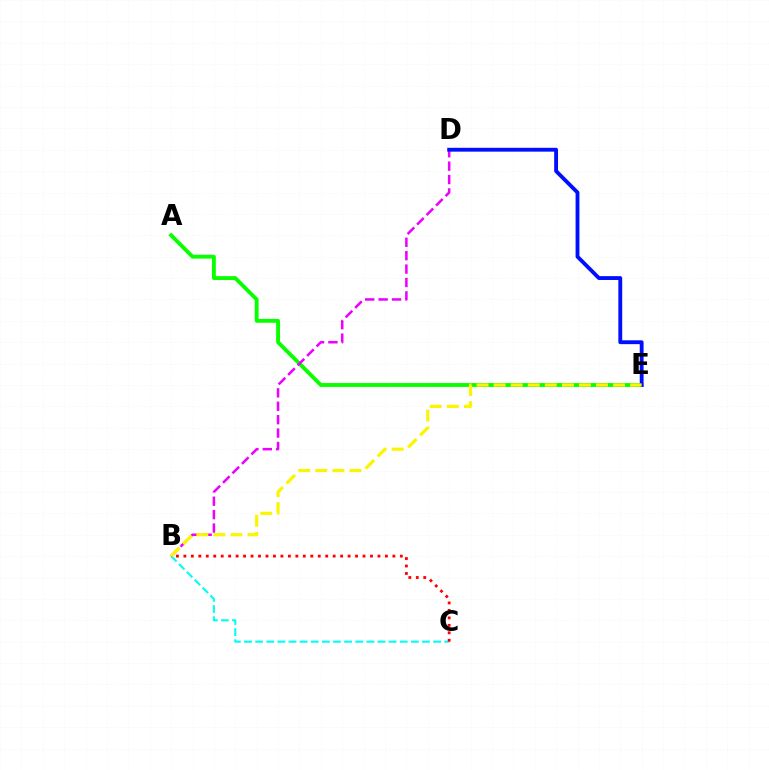{('B', 'C'): [{'color': '#00fff6', 'line_style': 'dashed', 'thickness': 1.51}, {'color': '#ff0000', 'line_style': 'dotted', 'thickness': 2.03}], ('A', 'E'): [{'color': '#08ff00', 'line_style': 'solid', 'thickness': 2.78}], ('B', 'D'): [{'color': '#ee00ff', 'line_style': 'dashed', 'thickness': 1.82}], ('D', 'E'): [{'color': '#0010ff', 'line_style': 'solid', 'thickness': 2.77}], ('B', 'E'): [{'color': '#fcf500', 'line_style': 'dashed', 'thickness': 2.32}]}